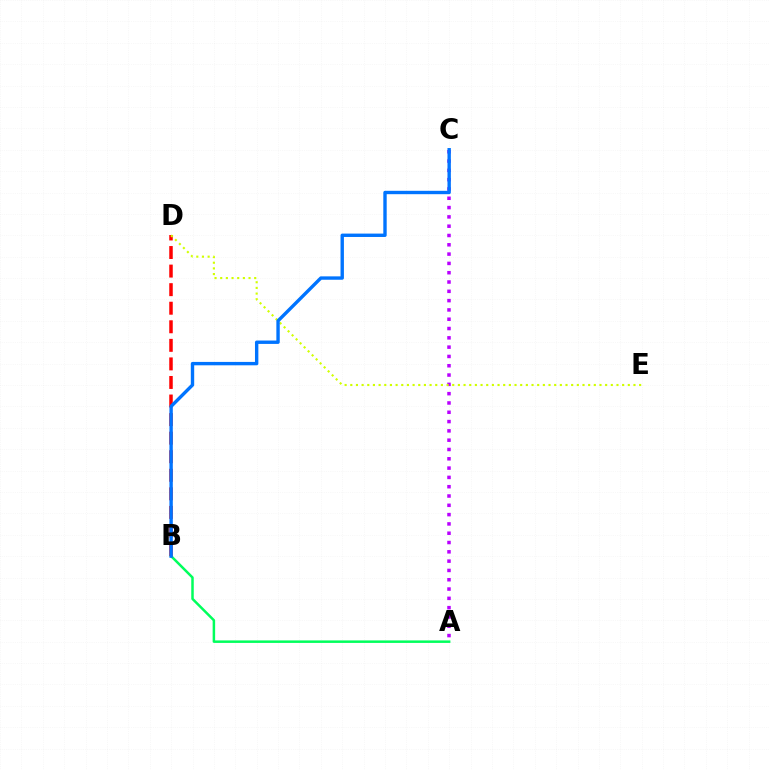{('B', 'D'): [{'color': '#ff0000', 'line_style': 'dashed', 'thickness': 2.52}], ('A', 'C'): [{'color': '#b900ff', 'line_style': 'dotted', 'thickness': 2.53}], ('D', 'E'): [{'color': '#d1ff00', 'line_style': 'dotted', 'thickness': 1.54}], ('A', 'B'): [{'color': '#00ff5c', 'line_style': 'solid', 'thickness': 1.8}], ('B', 'C'): [{'color': '#0074ff', 'line_style': 'solid', 'thickness': 2.44}]}